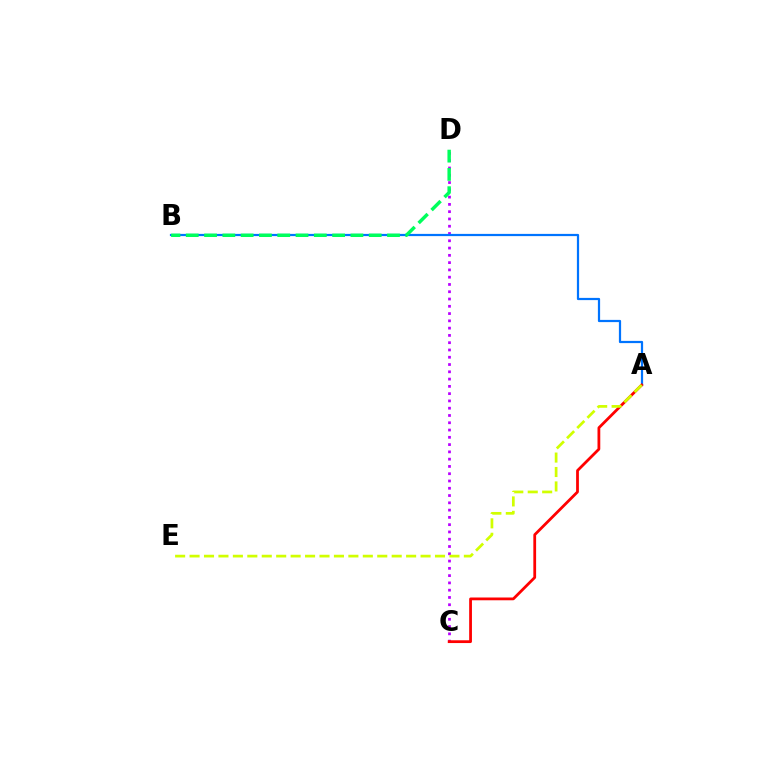{('C', 'D'): [{'color': '#b900ff', 'line_style': 'dotted', 'thickness': 1.98}], ('A', 'B'): [{'color': '#0074ff', 'line_style': 'solid', 'thickness': 1.6}], ('B', 'D'): [{'color': '#00ff5c', 'line_style': 'dashed', 'thickness': 2.49}], ('A', 'C'): [{'color': '#ff0000', 'line_style': 'solid', 'thickness': 2.0}], ('A', 'E'): [{'color': '#d1ff00', 'line_style': 'dashed', 'thickness': 1.96}]}